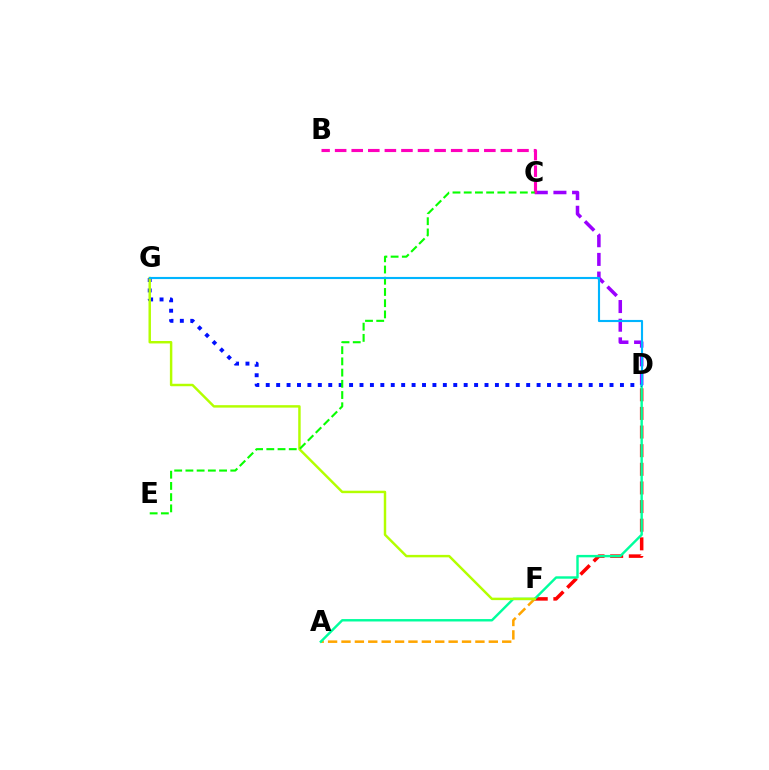{('A', 'F'): [{'color': '#ffa500', 'line_style': 'dashed', 'thickness': 1.82}], ('D', 'F'): [{'color': '#ff0000', 'line_style': 'dashed', 'thickness': 2.53}], ('C', 'D'): [{'color': '#9b00ff', 'line_style': 'dashed', 'thickness': 2.54}], ('A', 'D'): [{'color': '#00ff9d', 'line_style': 'solid', 'thickness': 1.74}], ('B', 'C'): [{'color': '#ff00bd', 'line_style': 'dashed', 'thickness': 2.25}], ('D', 'G'): [{'color': '#0010ff', 'line_style': 'dotted', 'thickness': 2.83}, {'color': '#00b5ff', 'line_style': 'solid', 'thickness': 1.54}], ('F', 'G'): [{'color': '#b3ff00', 'line_style': 'solid', 'thickness': 1.77}], ('C', 'E'): [{'color': '#08ff00', 'line_style': 'dashed', 'thickness': 1.52}]}